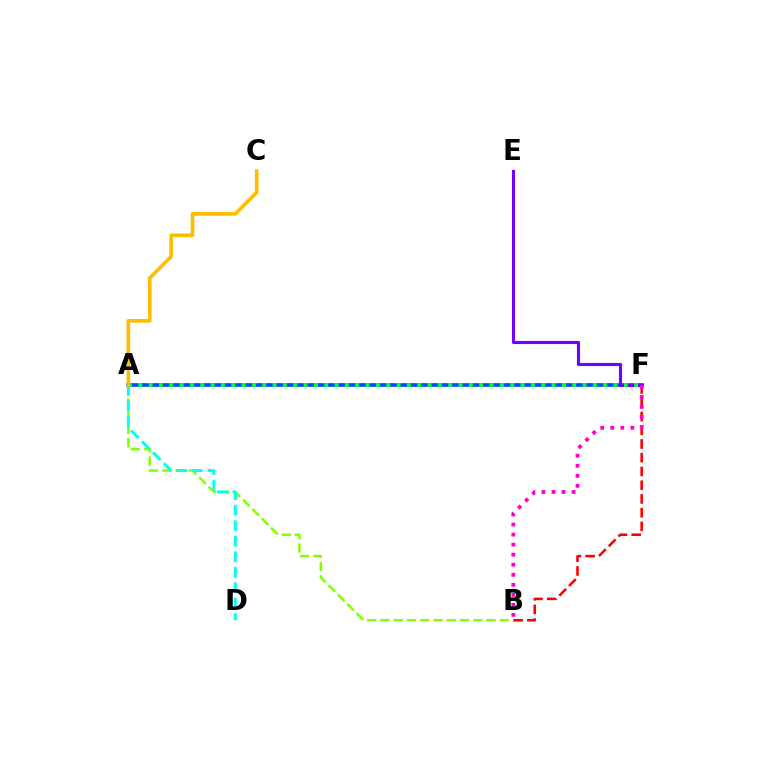{('A', 'B'): [{'color': '#84ff00', 'line_style': 'dashed', 'thickness': 1.8}], ('A', 'F'): [{'color': '#004bff', 'line_style': 'solid', 'thickness': 2.67}, {'color': '#00ff39', 'line_style': 'dotted', 'thickness': 2.81}], ('B', 'F'): [{'color': '#ff0000', 'line_style': 'dashed', 'thickness': 1.87}, {'color': '#ff00cf', 'line_style': 'dotted', 'thickness': 2.73}], ('E', 'F'): [{'color': '#7200ff', 'line_style': 'solid', 'thickness': 2.24}], ('A', 'D'): [{'color': '#00fff6', 'line_style': 'dashed', 'thickness': 2.11}], ('A', 'C'): [{'color': '#ffbd00', 'line_style': 'solid', 'thickness': 2.65}]}